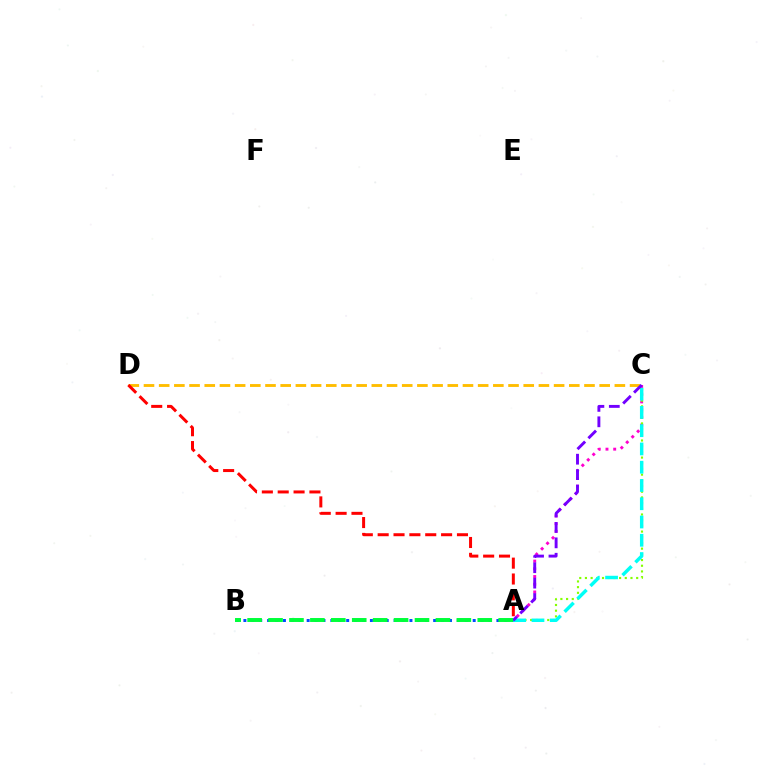{('A', 'C'): [{'color': '#ff00cf', 'line_style': 'dotted', 'thickness': 2.1}, {'color': '#84ff00', 'line_style': 'dotted', 'thickness': 1.55}, {'color': '#00fff6', 'line_style': 'dashed', 'thickness': 2.48}, {'color': '#7200ff', 'line_style': 'dashed', 'thickness': 2.09}], ('C', 'D'): [{'color': '#ffbd00', 'line_style': 'dashed', 'thickness': 2.06}], ('A', 'D'): [{'color': '#ff0000', 'line_style': 'dashed', 'thickness': 2.15}], ('A', 'B'): [{'color': '#004bff', 'line_style': 'dotted', 'thickness': 2.15}, {'color': '#00ff39', 'line_style': 'dashed', 'thickness': 2.84}]}